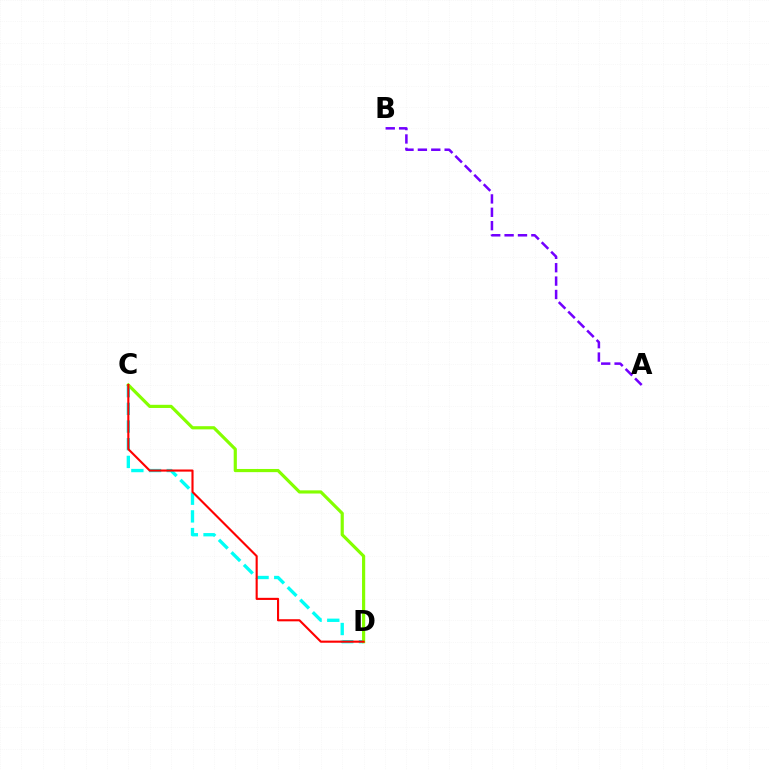{('C', 'D'): [{'color': '#00fff6', 'line_style': 'dashed', 'thickness': 2.4}, {'color': '#84ff00', 'line_style': 'solid', 'thickness': 2.28}, {'color': '#ff0000', 'line_style': 'solid', 'thickness': 1.52}], ('A', 'B'): [{'color': '#7200ff', 'line_style': 'dashed', 'thickness': 1.82}]}